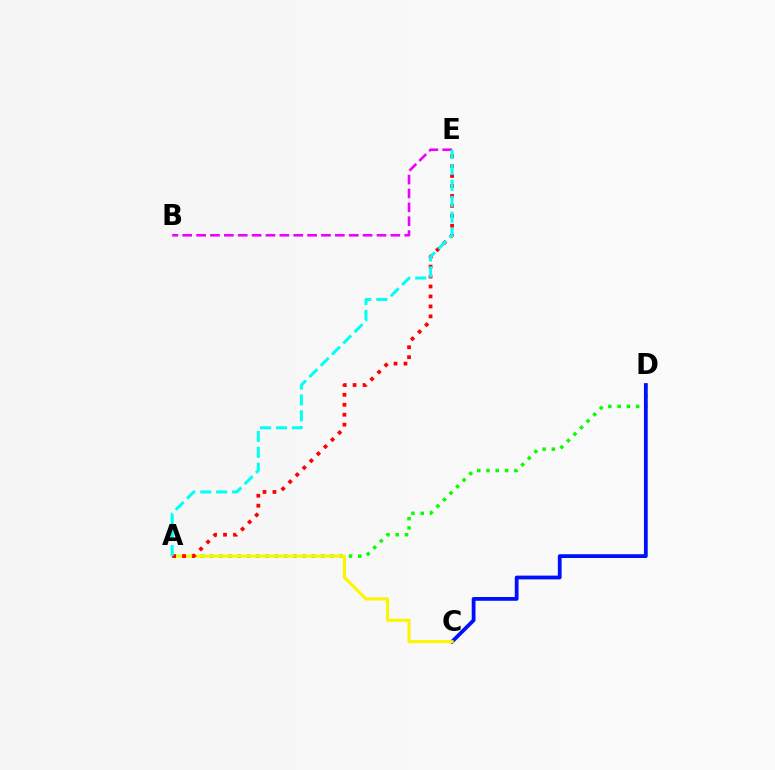{('A', 'D'): [{'color': '#08ff00', 'line_style': 'dotted', 'thickness': 2.52}], ('B', 'E'): [{'color': '#ee00ff', 'line_style': 'dashed', 'thickness': 1.88}], ('C', 'D'): [{'color': '#0010ff', 'line_style': 'solid', 'thickness': 2.72}], ('A', 'C'): [{'color': '#fcf500', 'line_style': 'solid', 'thickness': 2.21}], ('A', 'E'): [{'color': '#ff0000', 'line_style': 'dotted', 'thickness': 2.71}, {'color': '#00fff6', 'line_style': 'dashed', 'thickness': 2.16}]}